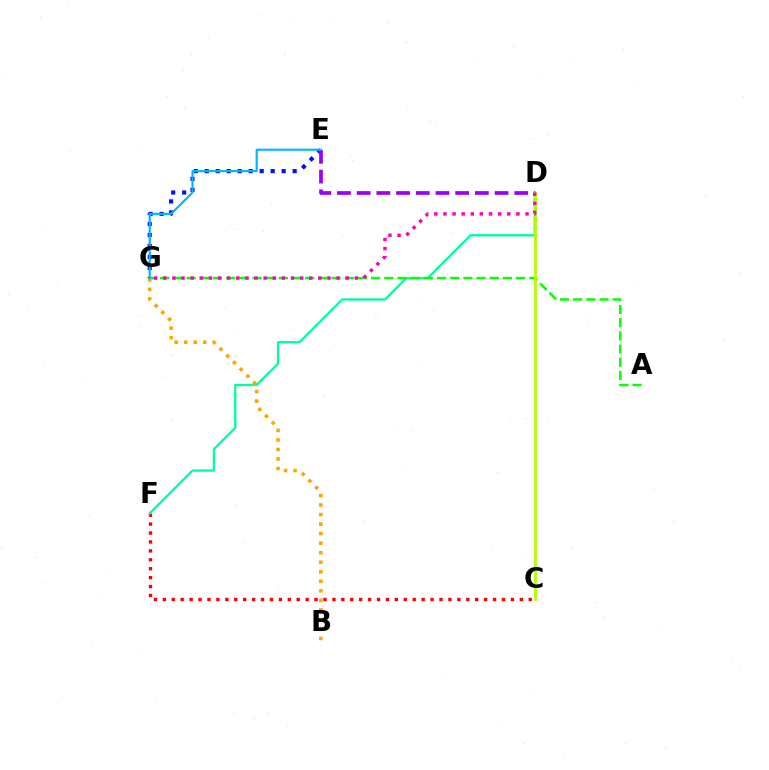{('C', 'F'): [{'color': '#ff0000', 'line_style': 'dotted', 'thickness': 2.42}], ('E', 'G'): [{'color': '#0010ff', 'line_style': 'dotted', 'thickness': 2.99}, {'color': '#00b5ff', 'line_style': 'solid', 'thickness': 1.53}], ('D', 'F'): [{'color': '#00ff9d', 'line_style': 'solid', 'thickness': 1.65}], ('D', 'E'): [{'color': '#9b00ff', 'line_style': 'dashed', 'thickness': 2.68}], ('B', 'G'): [{'color': '#ffa500', 'line_style': 'dotted', 'thickness': 2.59}], ('A', 'G'): [{'color': '#08ff00', 'line_style': 'dashed', 'thickness': 1.79}], ('C', 'D'): [{'color': '#b3ff00', 'line_style': 'solid', 'thickness': 2.02}], ('D', 'G'): [{'color': '#ff00bd', 'line_style': 'dotted', 'thickness': 2.48}]}